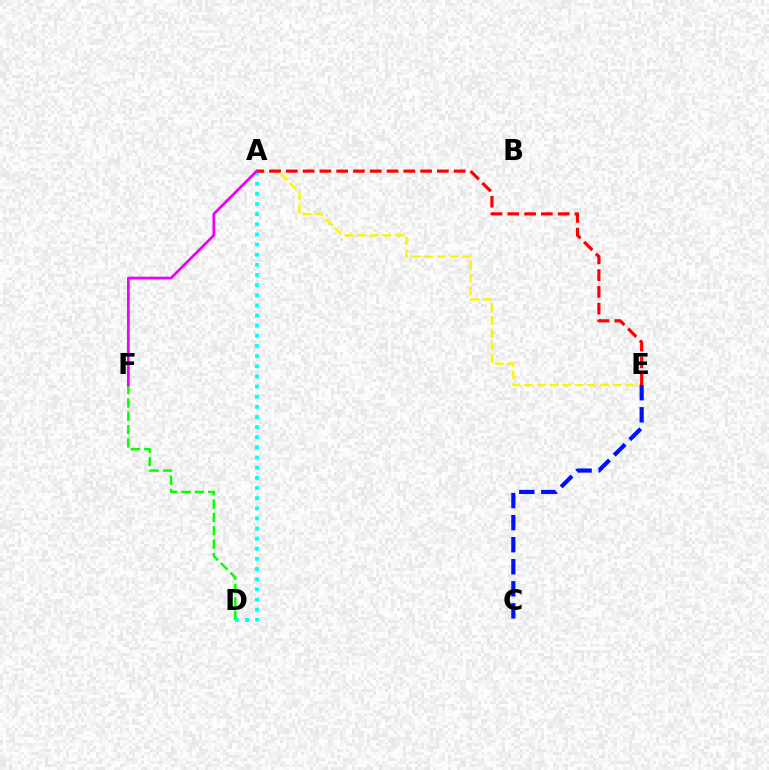{('A', 'E'): [{'color': '#fcf500', 'line_style': 'dashed', 'thickness': 1.72}, {'color': '#ff0000', 'line_style': 'dashed', 'thickness': 2.28}], ('D', 'F'): [{'color': '#08ff00', 'line_style': 'dashed', 'thickness': 1.81}], ('A', 'D'): [{'color': '#00fff6', 'line_style': 'dotted', 'thickness': 2.76}], ('C', 'E'): [{'color': '#0010ff', 'line_style': 'dashed', 'thickness': 3.0}], ('A', 'F'): [{'color': '#ee00ff', 'line_style': 'solid', 'thickness': 1.99}]}